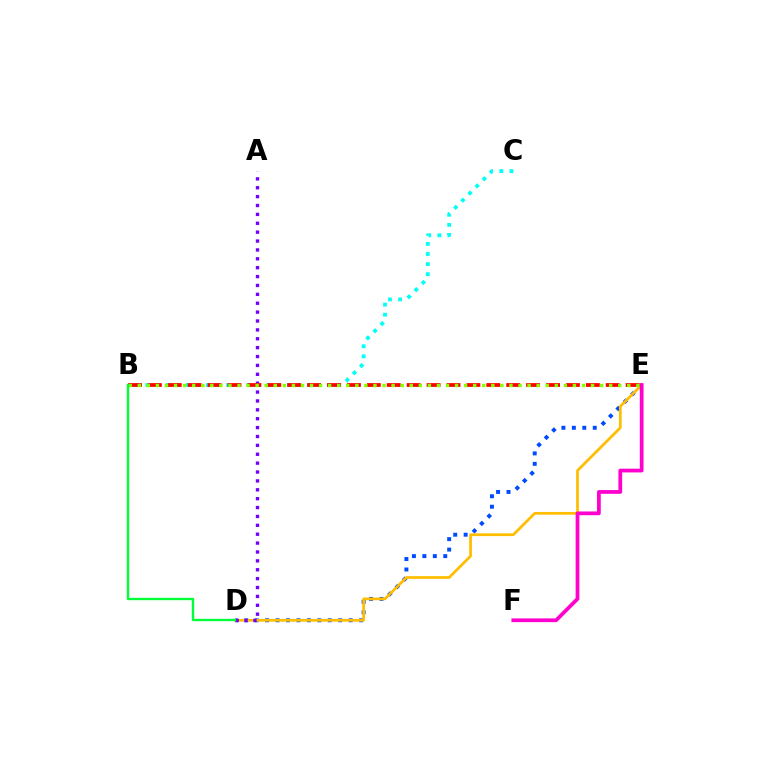{('D', 'E'): [{'color': '#004bff', 'line_style': 'dotted', 'thickness': 2.84}, {'color': '#ffbd00', 'line_style': 'solid', 'thickness': 1.97}], ('A', 'D'): [{'color': '#7200ff', 'line_style': 'dotted', 'thickness': 2.41}], ('B', 'C'): [{'color': '#00fff6', 'line_style': 'dotted', 'thickness': 2.75}], ('E', 'F'): [{'color': '#ff00cf', 'line_style': 'solid', 'thickness': 2.7}], ('B', 'E'): [{'color': '#ff0000', 'line_style': 'dashed', 'thickness': 2.7}, {'color': '#84ff00', 'line_style': 'dotted', 'thickness': 2.46}], ('B', 'D'): [{'color': '#00ff39', 'line_style': 'solid', 'thickness': 1.71}]}